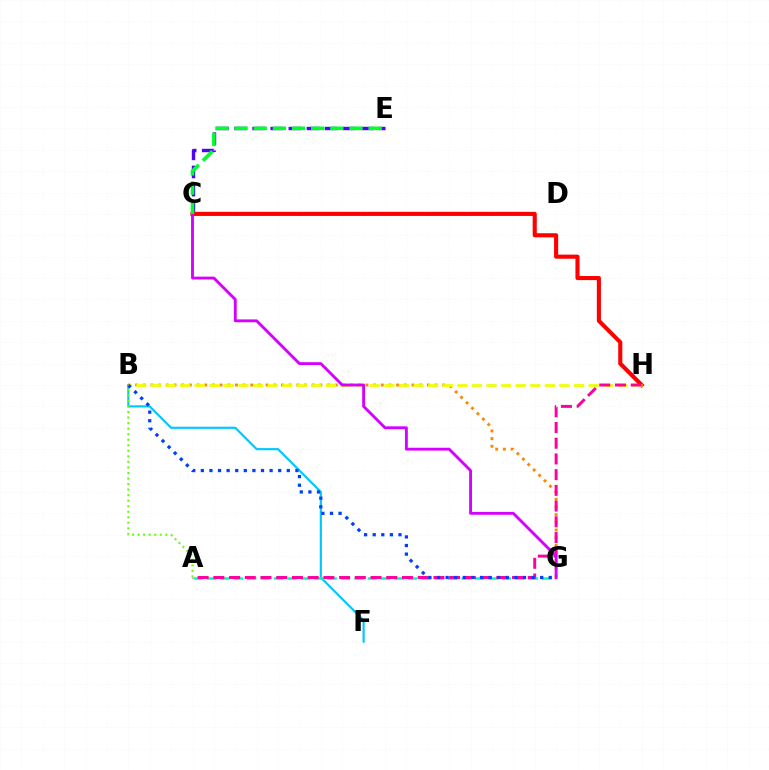{('B', 'F'): [{'color': '#00c7ff', 'line_style': 'solid', 'thickness': 1.56}], ('C', 'E'): [{'color': '#4f00ff', 'line_style': 'dashed', 'thickness': 2.46}, {'color': '#00ff27', 'line_style': 'dashed', 'thickness': 2.6}], ('B', 'G'): [{'color': '#ff8800', 'line_style': 'dotted', 'thickness': 2.09}, {'color': '#003fff', 'line_style': 'dotted', 'thickness': 2.34}], ('C', 'H'): [{'color': '#ff0000', 'line_style': 'solid', 'thickness': 2.96}], ('B', 'H'): [{'color': '#eeff00', 'line_style': 'dashed', 'thickness': 1.98}], ('A', 'G'): [{'color': '#00ffaf', 'line_style': 'dashed', 'thickness': 1.82}], ('A', 'H'): [{'color': '#ff00a0', 'line_style': 'dashed', 'thickness': 2.14}], ('C', 'G'): [{'color': '#d600ff', 'line_style': 'solid', 'thickness': 2.06}], ('A', 'B'): [{'color': '#66ff00', 'line_style': 'dotted', 'thickness': 1.51}]}